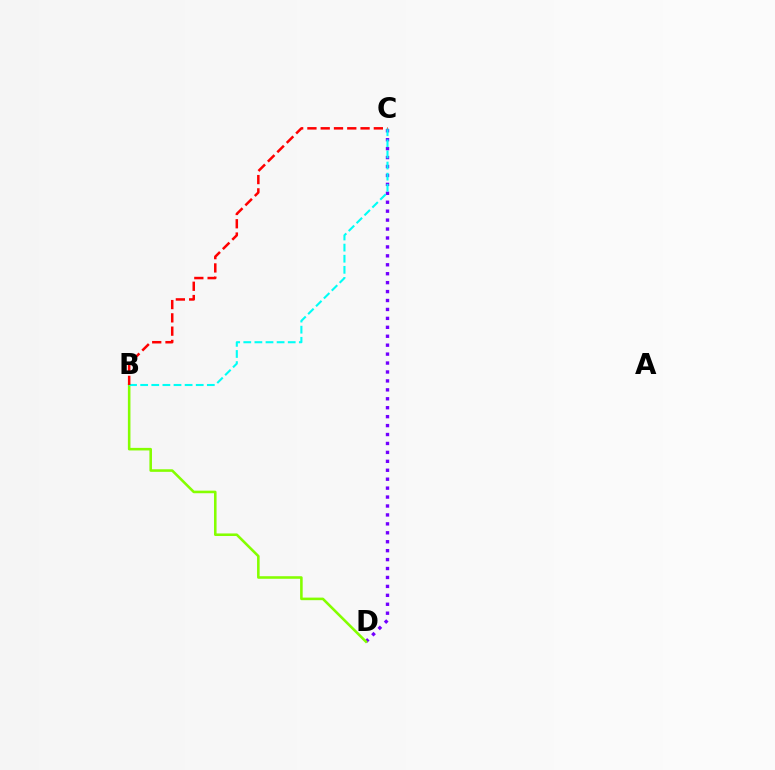{('C', 'D'): [{'color': '#7200ff', 'line_style': 'dotted', 'thickness': 2.43}], ('B', 'D'): [{'color': '#84ff00', 'line_style': 'solid', 'thickness': 1.85}], ('B', 'C'): [{'color': '#00fff6', 'line_style': 'dashed', 'thickness': 1.51}, {'color': '#ff0000', 'line_style': 'dashed', 'thickness': 1.8}]}